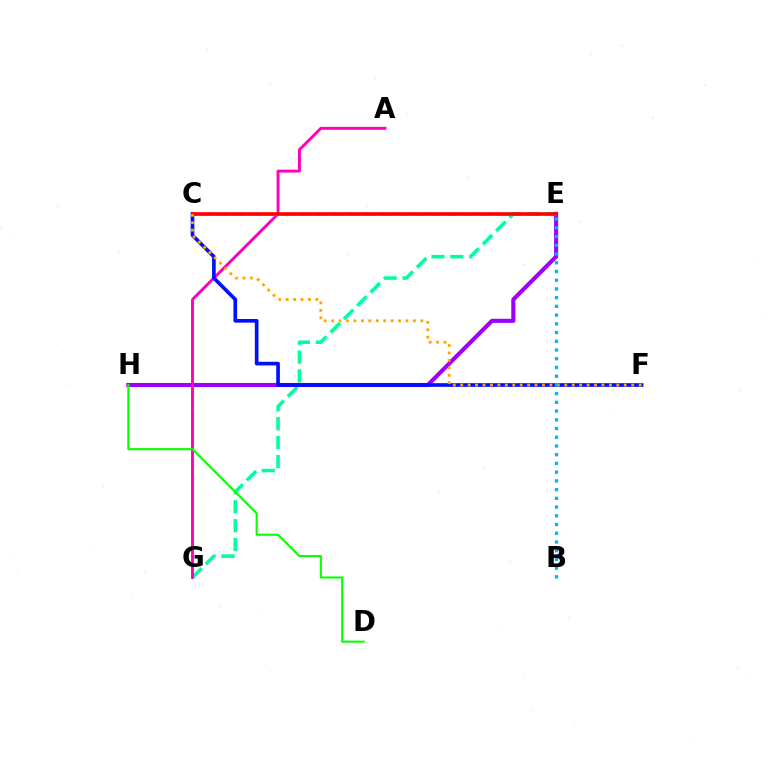{('E', 'G'): [{'color': '#00ff9d', 'line_style': 'dashed', 'thickness': 2.56}], ('E', 'H'): [{'color': '#9b00ff', 'line_style': 'solid', 'thickness': 2.95}], ('A', 'G'): [{'color': '#ff00bd', 'line_style': 'solid', 'thickness': 2.09}], ('D', 'H'): [{'color': '#08ff00', 'line_style': 'solid', 'thickness': 1.52}], ('C', 'E'): [{'color': '#b3ff00', 'line_style': 'dashed', 'thickness': 2.23}, {'color': '#ff0000', 'line_style': 'solid', 'thickness': 2.62}], ('C', 'F'): [{'color': '#0010ff', 'line_style': 'solid', 'thickness': 2.64}, {'color': '#ffa500', 'line_style': 'dotted', 'thickness': 2.02}], ('B', 'E'): [{'color': '#00b5ff', 'line_style': 'dotted', 'thickness': 2.37}]}